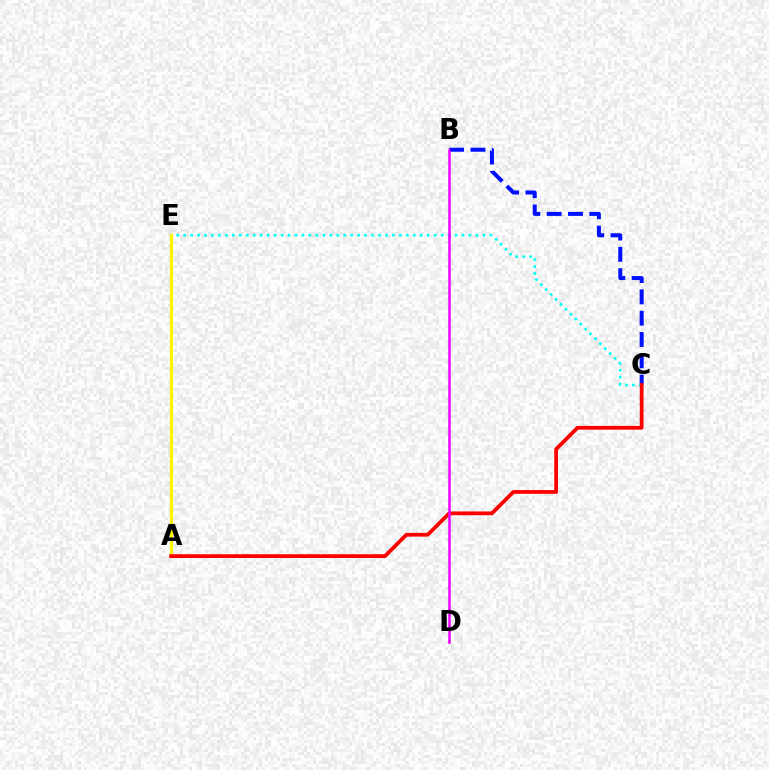{('A', 'E'): [{'color': '#08ff00', 'line_style': 'solid', 'thickness': 1.51}, {'color': '#fcf500', 'line_style': 'solid', 'thickness': 2.25}], ('B', 'C'): [{'color': '#0010ff', 'line_style': 'dashed', 'thickness': 2.9}], ('C', 'E'): [{'color': '#00fff6', 'line_style': 'dotted', 'thickness': 1.89}], ('A', 'C'): [{'color': '#ff0000', 'line_style': 'solid', 'thickness': 2.71}], ('B', 'D'): [{'color': '#ee00ff', 'line_style': 'solid', 'thickness': 1.82}]}